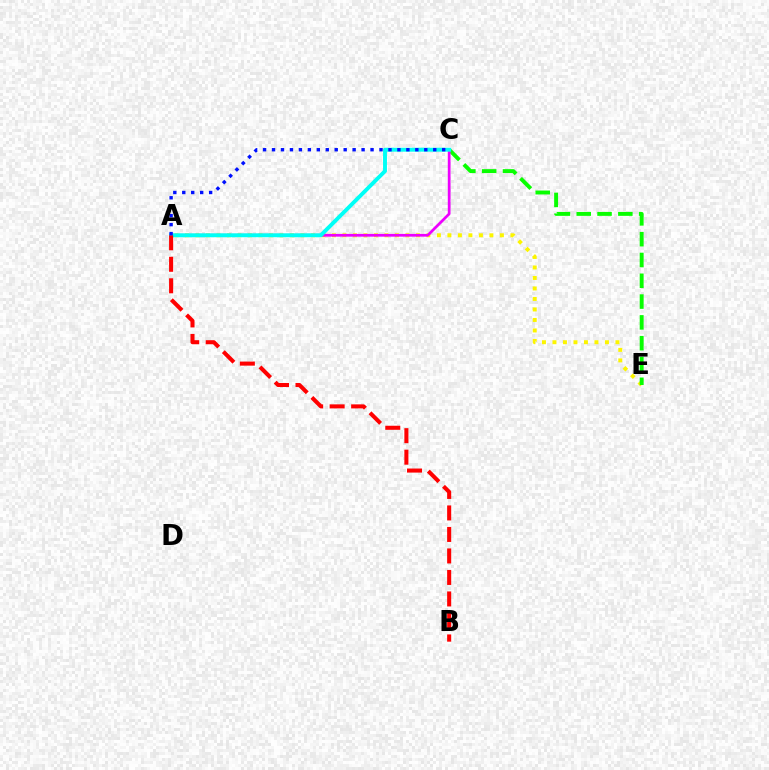{('A', 'E'): [{'color': '#fcf500', 'line_style': 'dotted', 'thickness': 2.85}], ('C', 'E'): [{'color': '#08ff00', 'line_style': 'dashed', 'thickness': 2.83}], ('A', 'C'): [{'color': '#ee00ff', 'line_style': 'solid', 'thickness': 1.98}, {'color': '#00fff6', 'line_style': 'solid', 'thickness': 2.82}, {'color': '#0010ff', 'line_style': 'dotted', 'thickness': 2.43}], ('A', 'B'): [{'color': '#ff0000', 'line_style': 'dashed', 'thickness': 2.92}]}